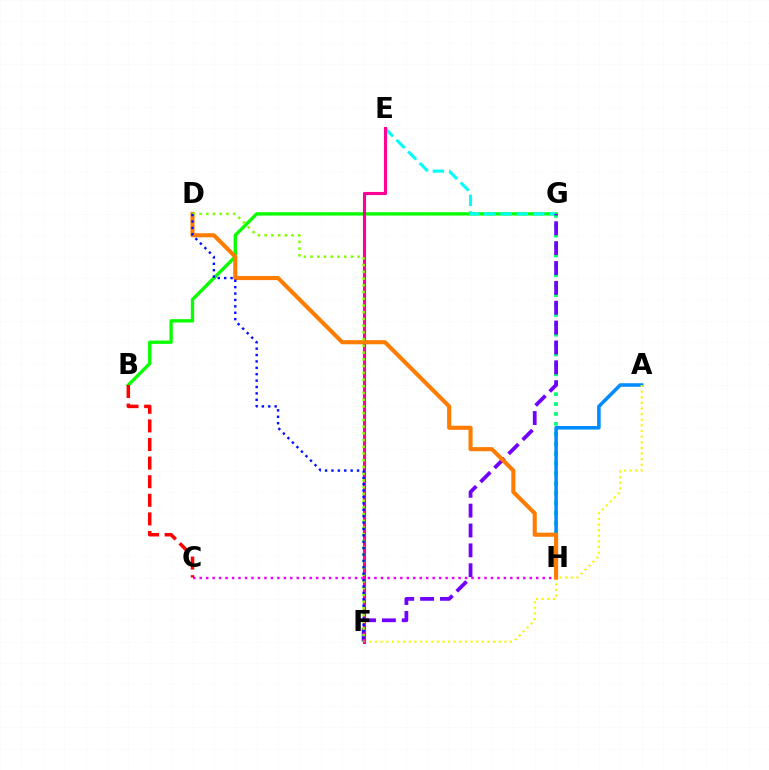{('G', 'H'): [{'color': '#00ff74', 'line_style': 'dotted', 'thickness': 2.69}], ('B', 'G'): [{'color': '#08ff00', 'line_style': 'solid', 'thickness': 2.4}], ('E', 'G'): [{'color': '#00fff6', 'line_style': 'dashed', 'thickness': 2.22}], ('A', 'H'): [{'color': '#008cff', 'line_style': 'solid', 'thickness': 2.55}], ('C', 'H'): [{'color': '#ee00ff', 'line_style': 'dotted', 'thickness': 1.76}], ('F', 'G'): [{'color': '#7200ff', 'line_style': 'dashed', 'thickness': 2.7}], ('A', 'F'): [{'color': '#fcf500', 'line_style': 'dotted', 'thickness': 1.53}], ('E', 'F'): [{'color': '#ff0094', 'line_style': 'solid', 'thickness': 2.25}], ('D', 'H'): [{'color': '#ff7c00', 'line_style': 'solid', 'thickness': 2.95}], ('B', 'C'): [{'color': '#ff0000', 'line_style': 'dashed', 'thickness': 2.53}], ('D', 'F'): [{'color': '#84ff00', 'line_style': 'dotted', 'thickness': 1.83}, {'color': '#0010ff', 'line_style': 'dotted', 'thickness': 1.74}]}